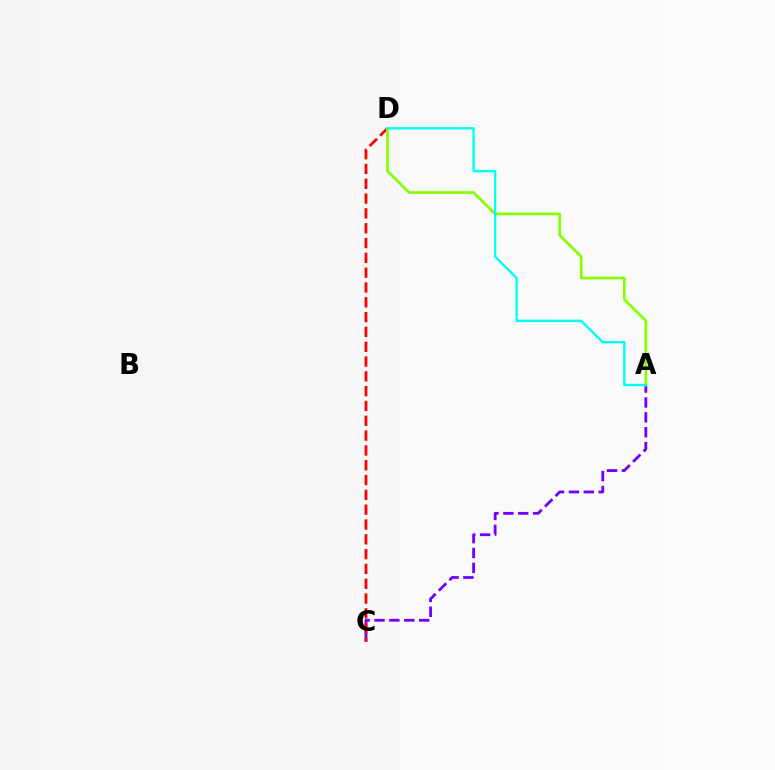{('A', 'C'): [{'color': '#7200ff', 'line_style': 'dashed', 'thickness': 2.02}], ('C', 'D'): [{'color': '#ff0000', 'line_style': 'dashed', 'thickness': 2.01}], ('A', 'D'): [{'color': '#84ff00', 'line_style': 'solid', 'thickness': 1.93}, {'color': '#00fff6', 'line_style': 'solid', 'thickness': 1.72}]}